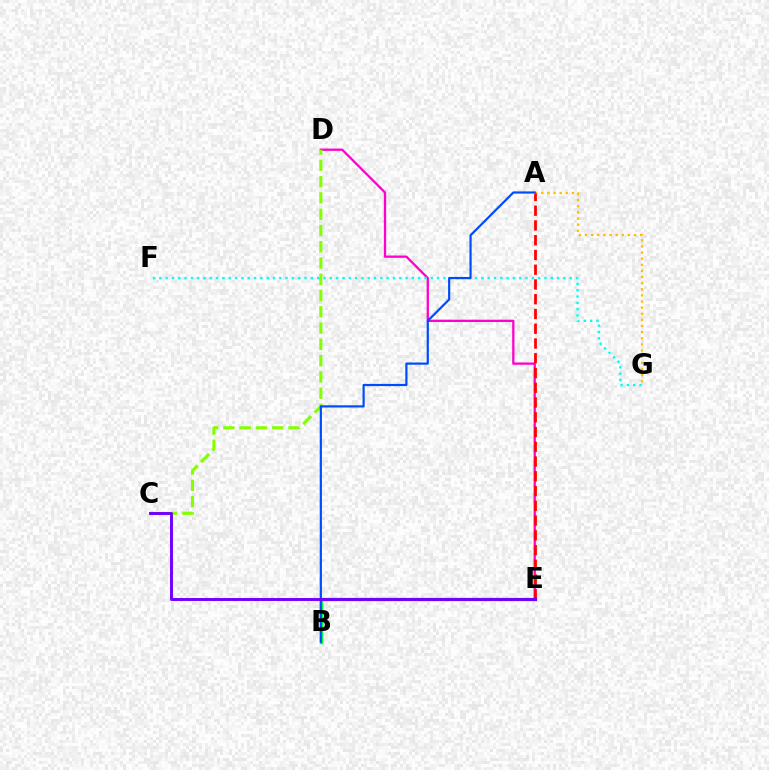{('D', 'E'): [{'color': '#ff00cf', 'line_style': 'solid', 'thickness': 1.66}], ('A', 'G'): [{'color': '#ffbd00', 'line_style': 'dotted', 'thickness': 1.66}], ('C', 'D'): [{'color': '#84ff00', 'line_style': 'dashed', 'thickness': 2.21}], ('F', 'G'): [{'color': '#00fff6', 'line_style': 'dotted', 'thickness': 1.72}], ('B', 'E'): [{'color': '#00ff39', 'line_style': 'solid', 'thickness': 2.46}], ('A', 'B'): [{'color': '#004bff', 'line_style': 'solid', 'thickness': 1.58}], ('A', 'E'): [{'color': '#ff0000', 'line_style': 'dashed', 'thickness': 2.0}], ('C', 'E'): [{'color': '#7200ff', 'line_style': 'solid', 'thickness': 2.11}]}